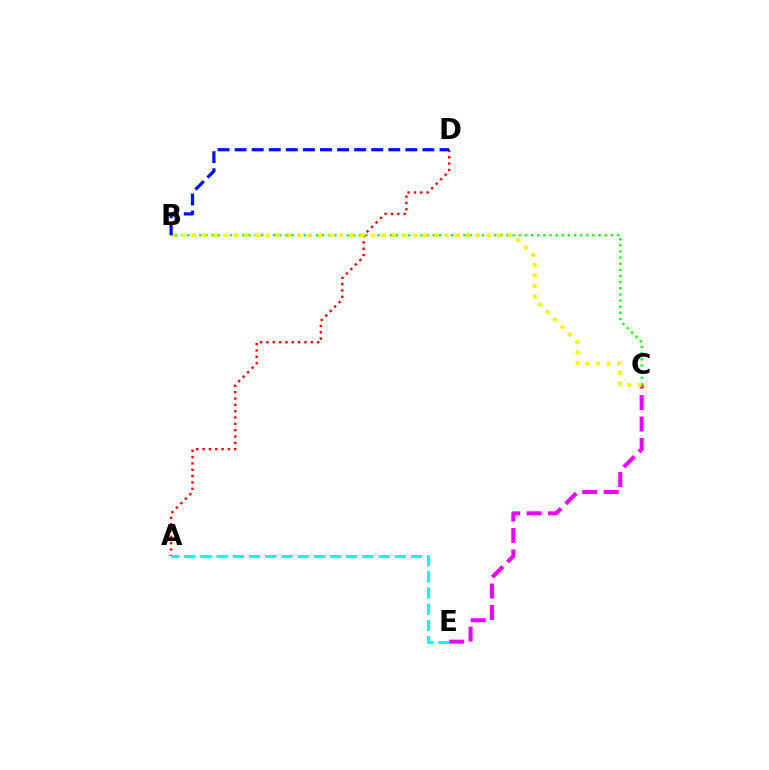{('C', 'E'): [{'color': '#ee00ff', 'line_style': 'dashed', 'thickness': 2.92}], ('A', 'D'): [{'color': '#ff0000', 'line_style': 'dotted', 'thickness': 1.72}], ('B', 'C'): [{'color': '#08ff00', 'line_style': 'dotted', 'thickness': 1.67}, {'color': '#fcf500', 'line_style': 'dotted', 'thickness': 2.86}], ('A', 'E'): [{'color': '#00fff6', 'line_style': 'dashed', 'thickness': 2.2}], ('B', 'D'): [{'color': '#0010ff', 'line_style': 'dashed', 'thickness': 2.32}]}